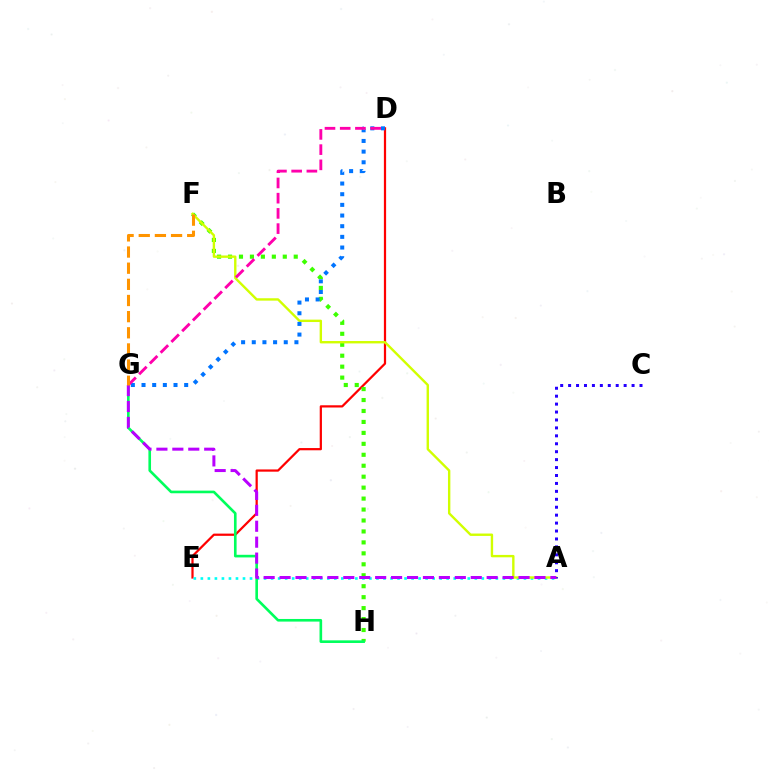{('D', 'E'): [{'color': '#ff0000', 'line_style': 'solid', 'thickness': 1.6}], ('F', 'H'): [{'color': '#3dff00', 'line_style': 'dotted', 'thickness': 2.98}], ('A', 'E'): [{'color': '#00fff6', 'line_style': 'dotted', 'thickness': 1.91}], ('G', 'H'): [{'color': '#00ff5c', 'line_style': 'solid', 'thickness': 1.89}], ('A', 'F'): [{'color': '#d1ff00', 'line_style': 'solid', 'thickness': 1.72}], ('A', 'C'): [{'color': '#2500ff', 'line_style': 'dotted', 'thickness': 2.16}], ('D', 'G'): [{'color': '#0074ff', 'line_style': 'dotted', 'thickness': 2.9}, {'color': '#ff00ac', 'line_style': 'dashed', 'thickness': 2.07}], ('A', 'G'): [{'color': '#b900ff', 'line_style': 'dashed', 'thickness': 2.16}], ('F', 'G'): [{'color': '#ff9400', 'line_style': 'dashed', 'thickness': 2.19}]}